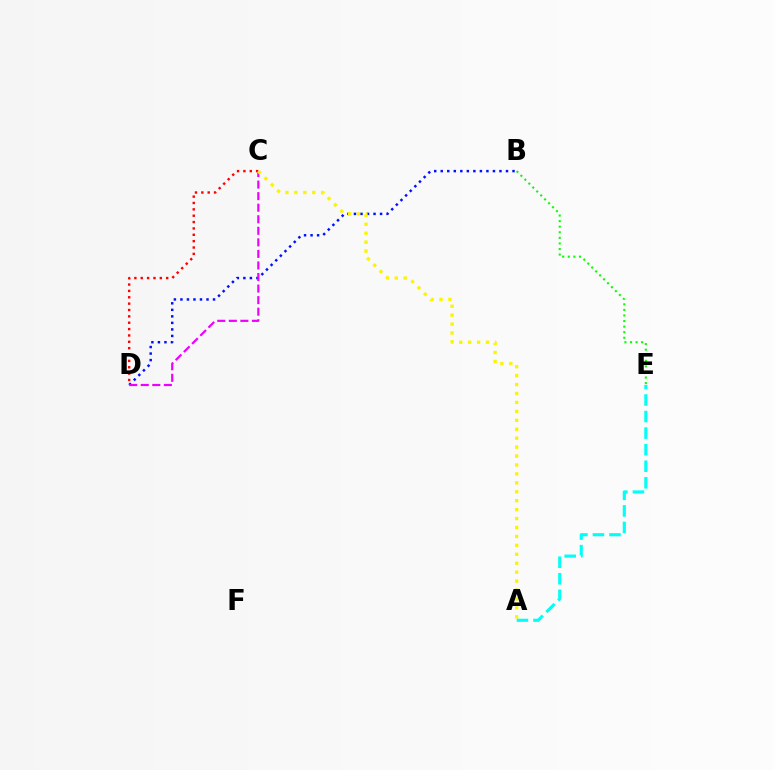{('B', 'D'): [{'color': '#0010ff', 'line_style': 'dotted', 'thickness': 1.77}], ('A', 'E'): [{'color': '#00fff6', 'line_style': 'dashed', 'thickness': 2.25}], ('C', 'D'): [{'color': '#ff0000', 'line_style': 'dotted', 'thickness': 1.73}, {'color': '#ee00ff', 'line_style': 'dashed', 'thickness': 1.57}], ('B', 'E'): [{'color': '#08ff00', 'line_style': 'dotted', 'thickness': 1.51}], ('A', 'C'): [{'color': '#fcf500', 'line_style': 'dotted', 'thickness': 2.43}]}